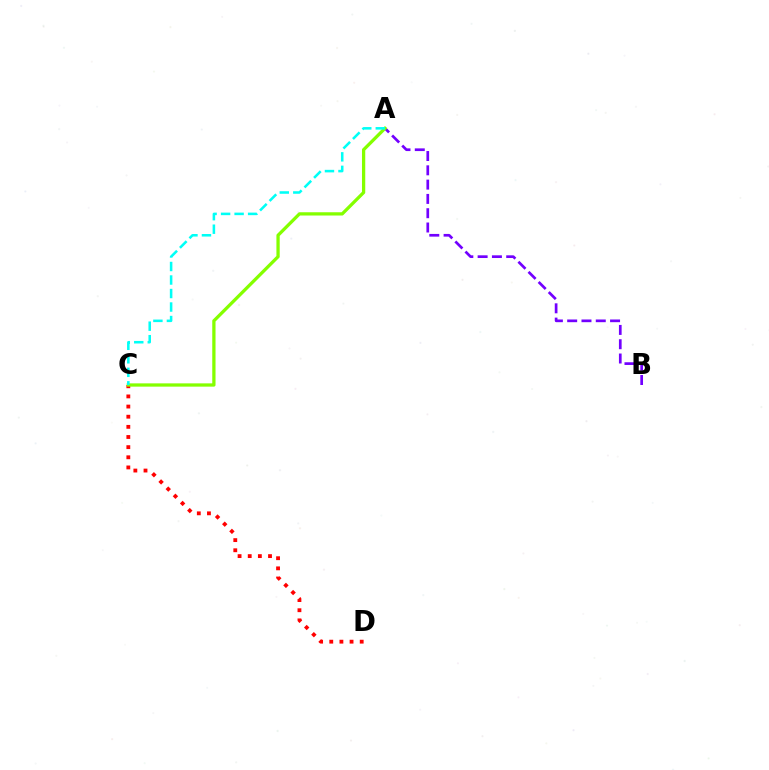{('A', 'B'): [{'color': '#7200ff', 'line_style': 'dashed', 'thickness': 1.94}], ('C', 'D'): [{'color': '#ff0000', 'line_style': 'dotted', 'thickness': 2.76}], ('A', 'C'): [{'color': '#84ff00', 'line_style': 'solid', 'thickness': 2.35}, {'color': '#00fff6', 'line_style': 'dashed', 'thickness': 1.84}]}